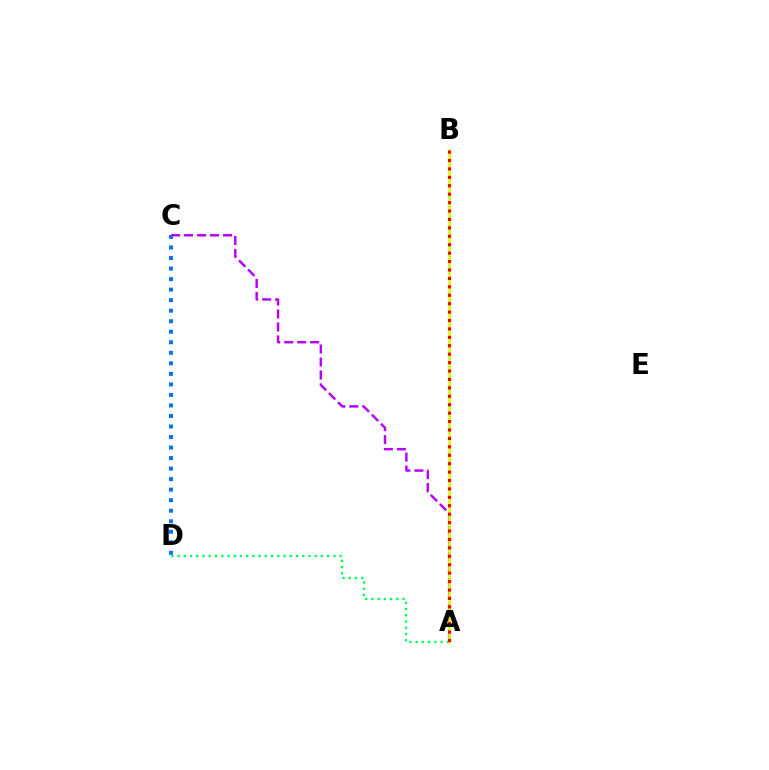{('C', 'D'): [{'color': '#0074ff', 'line_style': 'dotted', 'thickness': 2.86}], ('A', 'D'): [{'color': '#00ff5c', 'line_style': 'dotted', 'thickness': 1.69}], ('A', 'C'): [{'color': '#b900ff', 'line_style': 'dashed', 'thickness': 1.76}], ('A', 'B'): [{'color': '#d1ff00', 'line_style': 'solid', 'thickness': 1.84}, {'color': '#ff0000', 'line_style': 'dotted', 'thickness': 2.29}]}